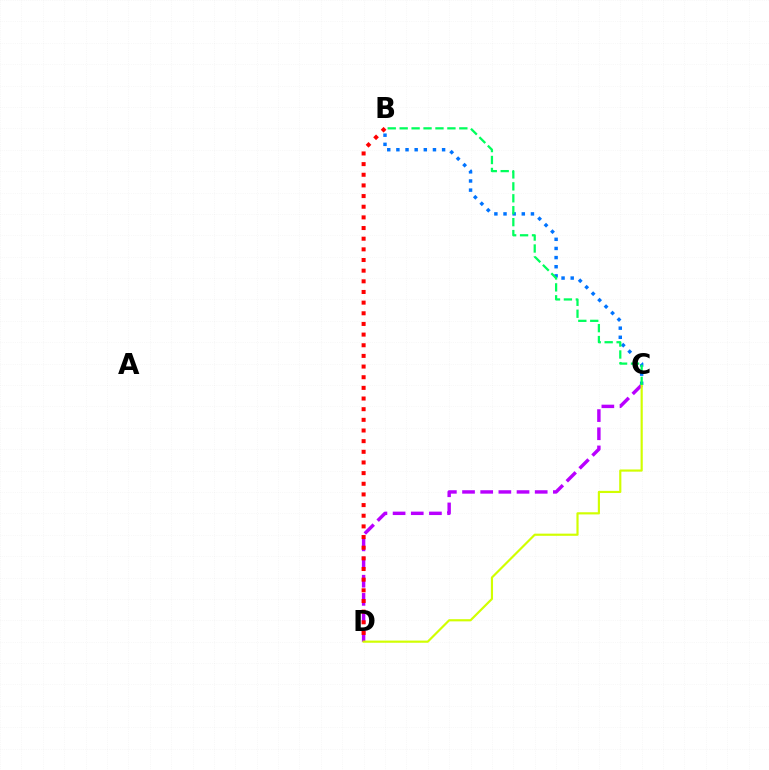{('C', 'D'): [{'color': '#b900ff', 'line_style': 'dashed', 'thickness': 2.47}, {'color': '#d1ff00', 'line_style': 'solid', 'thickness': 1.56}], ('B', 'C'): [{'color': '#0074ff', 'line_style': 'dotted', 'thickness': 2.48}, {'color': '#00ff5c', 'line_style': 'dashed', 'thickness': 1.62}], ('B', 'D'): [{'color': '#ff0000', 'line_style': 'dotted', 'thickness': 2.9}]}